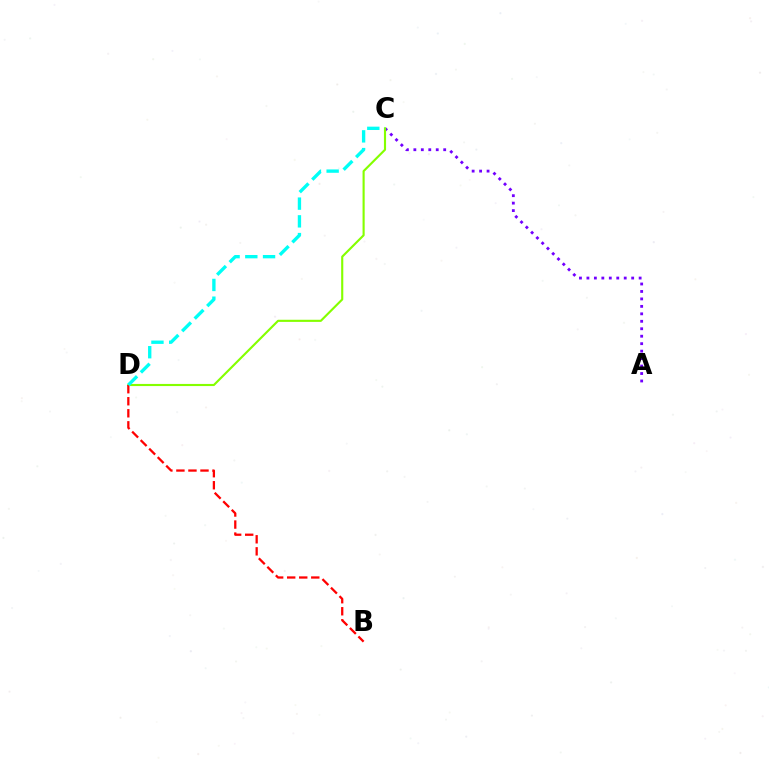{('A', 'C'): [{'color': '#7200ff', 'line_style': 'dotted', 'thickness': 2.03}], ('C', 'D'): [{'color': '#84ff00', 'line_style': 'solid', 'thickness': 1.54}, {'color': '#00fff6', 'line_style': 'dashed', 'thickness': 2.41}], ('B', 'D'): [{'color': '#ff0000', 'line_style': 'dashed', 'thickness': 1.64}]}